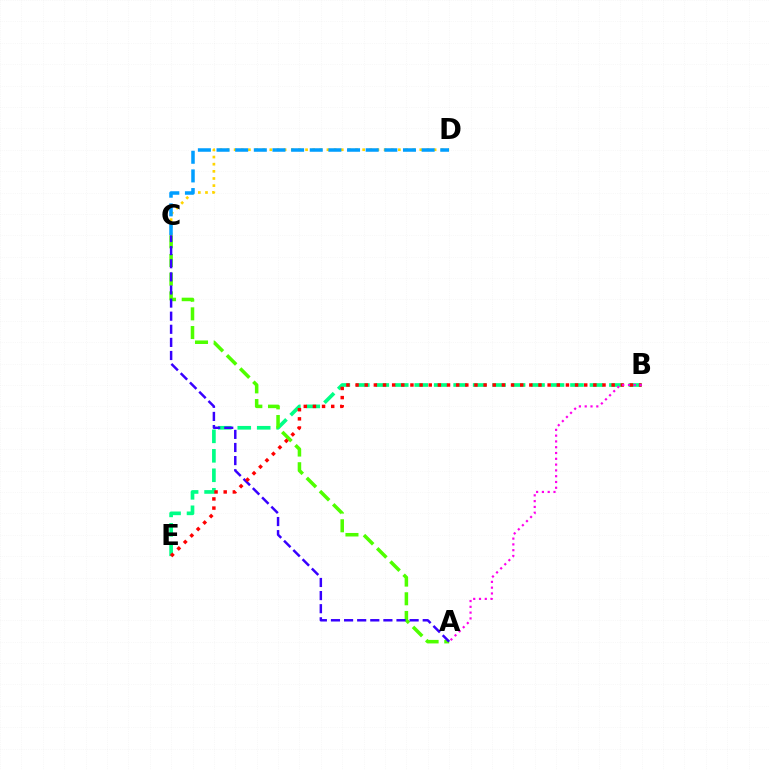{('C', 'D'): [{'color': '#ffd500', 'line_style': 'dotted', 'thickness': 1.94}, {'color': '#009eff', 'line_style': 'dashed', 'thickness': 2.53}], ('B', 'E'): [{'color': '#00ff86', 'line_style': 'dashed', 'thickness': 2.64}, {'color': '#ff0000', 'line_style': 'dotted', 'thickness': 2.49}], ('A', 'C'): [{'color': '#4fff00', 'line_style': 'dashed', 'thickness': 2.54}, {'color': '#3700ff', 'line_style': 'dashed', 'thickness': 1.78}], ('A', 'B'): [{'color': '#ff00ed', 'line_style': 'dotted', 'thickness': 1.57}]}